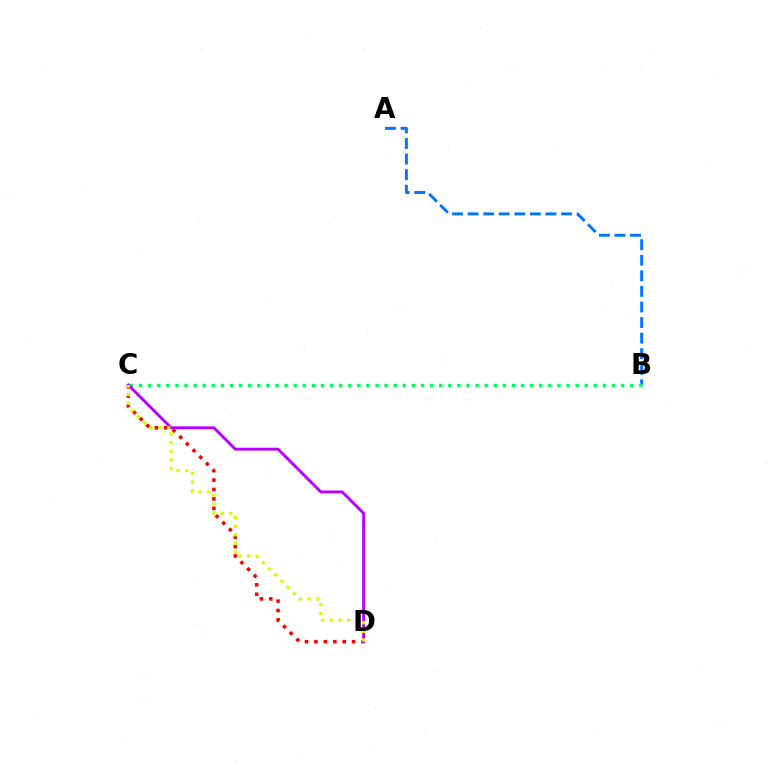{('A', 'B'): [{'color': '#0074ff', 'line_style': 'dashed', 'thickness': 2.12}], ('C', 'D'): [{'color': '#ff0000', 'line_style': 'dotted', 'thickness': 2.56}, {'color': '#b900ff', 'line_style': 'solid', 'thickness': 2.08}, {'color': '#d1ff00', 'line_style': 'dotted', 'thickness': 2.36}], ('B', 'C'): [{'color': '#00ff5c', 'line_style': 'dotted', 'thickness': 2.47}]}